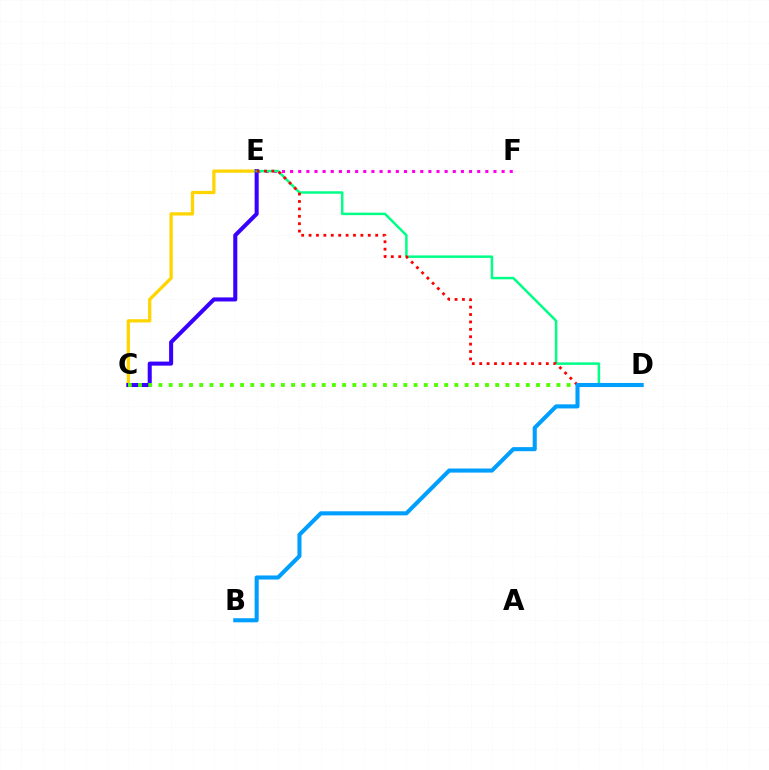{('C', 'E'): [{'color': '#ffd500', 'line_style': 'solid', 'thickness': 2.36}, {'color': '#3700ff', 'line_style': 'solid', 'thickness': 2.92}], ('E', 'F'): [{'color': '#ff00ed', 'line_style': 'dotted', 'thickness': 2.21}], ('D', 'E'): [{'color': '#00ff86', 'line_style': 'solid', 'thickness': 1.8}, {'color': '#ff0000', 'line_style': 'dotted', 'thickness': 2.01}], ('C', 'D'): [{'color': '#4fff00', 'line_style': 'dotted', 'thickness': 2.77}], ('B', 'D'): [{'color': '#009eff', 'line_style': 'solid', 'thickness': 2.93}]}